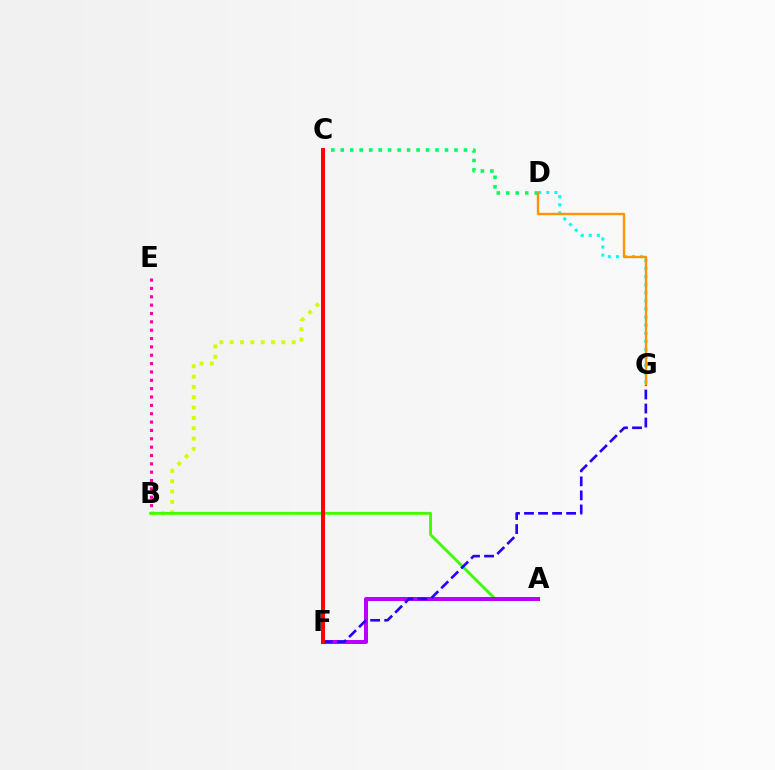{('C', 'D'): [{'color': '#00ff5c', 'line_style': 'dotted', 'thickness': 2.58}], ('B', 'C'): [{'color': '#d1ff00', 'line_style': 'dotted', 'thickness': 2.81}], ('C', 'F'): [{'color': '#0074ff', 'line_style': 'solid', 'thickness': 1.67}, {'color': '#ff0000', 'line_style': 'solid', 'thickness': 2.84}], ('D', 'G'): [{'color': '#00fff6', 'line_style': 'dotted', 'thickness': 2.2}, {'color': '#ff9400', 'line_style': 'solid', 'thickness': 1.72}], ('B', 'E'): [{'color': '#ff00ac', 'line_style': 'dotted', 'thickness': 2.27}], ('A', 'B'): [{'color': '#3dff00', 'line_style': 'solid', 'thickness': 2.07}], ('A', 'F'): [{'color': '#b900ff', 'line_style': 'solid', 'thickness': 2.88}], ('F', 'G'): [{'color': '#2500ff', 'line_style': 'dashed', 'thickness': 1.91}]}